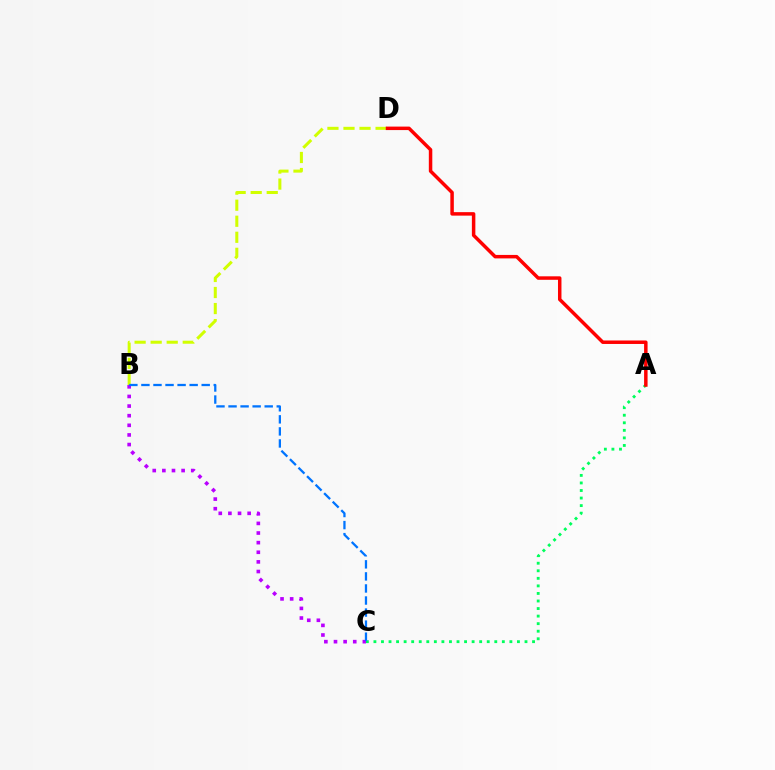{('A', 'C'): [{'color': '#00ff5c', 'line_style': 'dotted', 'thickness': 2.05}], ('B', 'D'): [{'color': '#d1ff00', 'line_style': 'dashed', 'thickness': 2.18}], ('A', 'D'): [{'color': '#ff0000', 'line_style': 'solid', 'thickness': 2.51}], ('B', 'C'): [{'color': '#b900ff', 'line_style': 'dotted', 'thickness': 2.61}, {'color': '#0074ff', 'line_style': 'dashed', 'thickness': 1.64}]}